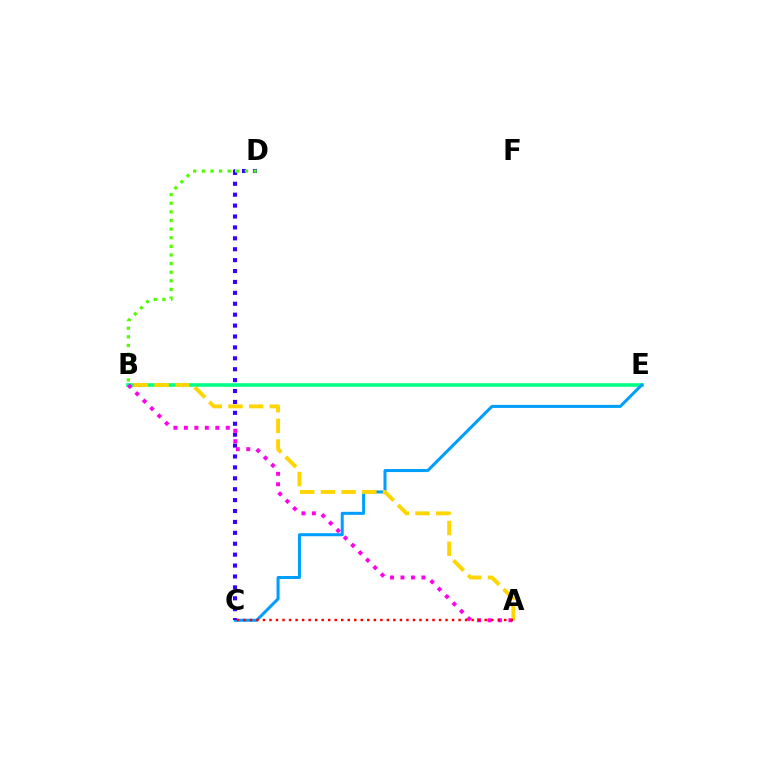{('B', 'E'): [{'color': '#00ff86', 'line_style': 'solid', 'thickness': 2.6}], ('C', 'E'): [{'color': '#009eff', 'line_style': 'solid', 'thickness': 2.18}], ('C', 'D'): [{'color': '#3700ff', 'line_style': 'dotted', 'thickness': 2.96}], ('B', 'D'): [{'color': '#4fff00', 'line_style': 'dotted', 'thickness': 2.34}], ('A', 'B'): [{'color': '#ff00ed', 'line_style': 'dotted', 'thickness': 2.84}, {'color': '#ffd500', 'line_style': 'dashed', 'thickness': 2.81}], ('A', 'C'): [{'color': '#ff0000', 'line_style': 'dotted', 'thickness': 1.77}]}